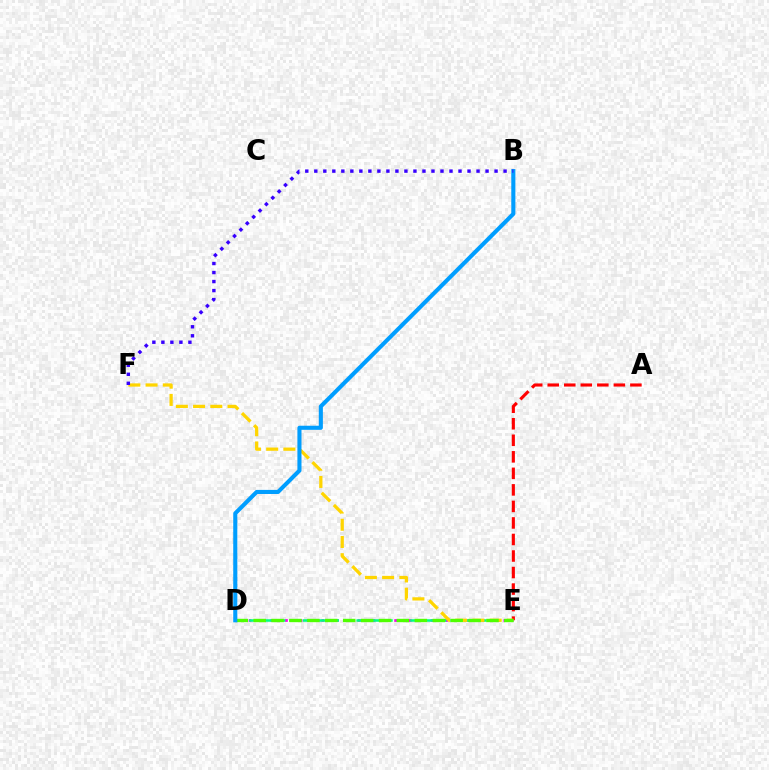{('D', 'E'): [{'color': '#ff00ed', 'line_style': 'dotted', 'thickness': 1.98}, {'color': '#00ff86', 'line_style': 'dashed', 'thickness': 1.82}, {'color': '#4fff00', 'line_style': 'dashed', 'thickness': 2.43}], ('A', 'E'): [{'color': '#ff0000', 'line_style': 'dashed', 'thickness': 2.25}], ('E', 'F'): [{'color': '#ffd500', 'line_style': 'dashed', 'thickness': 2.34}], ('B', 'D'): [{'color': '#009eff', 'line_style': 'solid', 'thickness': 2.94}], ('B', 'F'): [{'color': '#3700ff', 'line_style': 'dotted', 'thickness': 2.45}]}